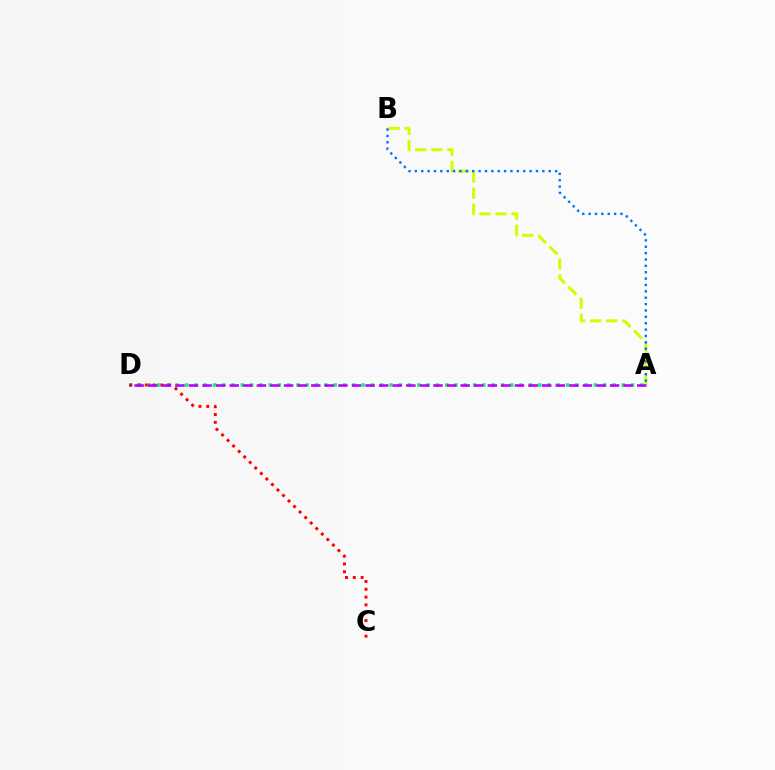{('A', 'B'): [{'color': '#d1ff00', 'line_style': 'dashed', 'thickness': 2.18}, {'color': '#0074ff', 'line_style': 'dotted', 'thickness': 1.73}], ('A', 'D'): [{'color': '#00ff5c', 'line_style': 'dotted', 'thickness': 2.52}, {'color': '#b900ff', 'line_style': 'dashed', 'thickness': 1.85}], ('C', 'D'): [{'color': '#ff0000', 'line_style': 'dotted', 'thickness': 2.12}]}